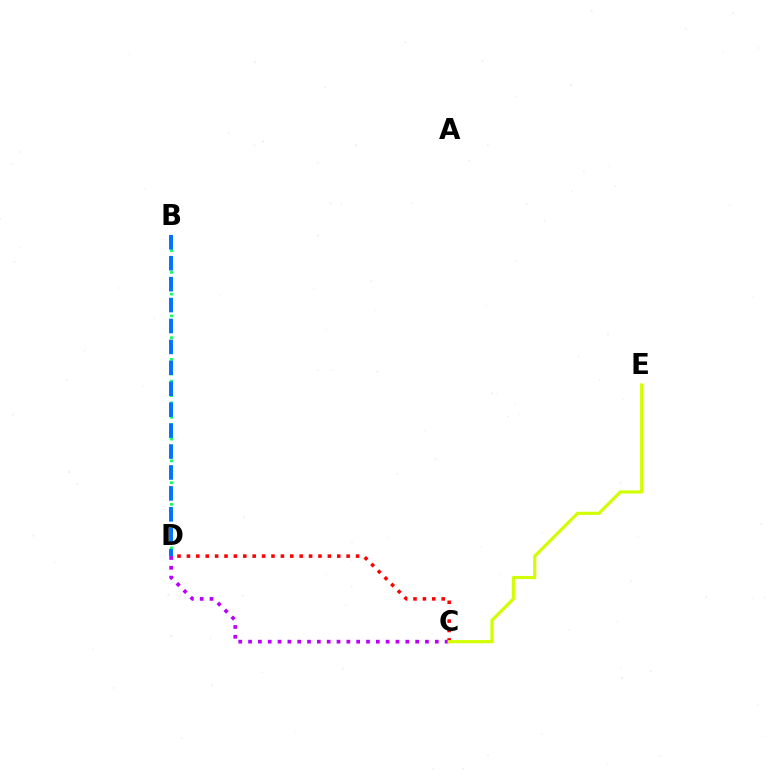{('B', 'D'): [{'color': '#00ff5c', 'line_style': 'dotted', 'thickness': 1.97}, {'color': '#0074ff', 'line_style': 'dashed', 'thickness': 2.84}], ('C', 'D'): [{'color': '#b900ff', 'line_style': 'dotted', 'thickness': 2.67}, {'color': '#ff0000', 'line_style': 'dotted', 'thickness': 2.55}], ('C', 'E'): [{'color': '#d1ff00', 'line_style': 'solid', 'thickness': 2.27}]}